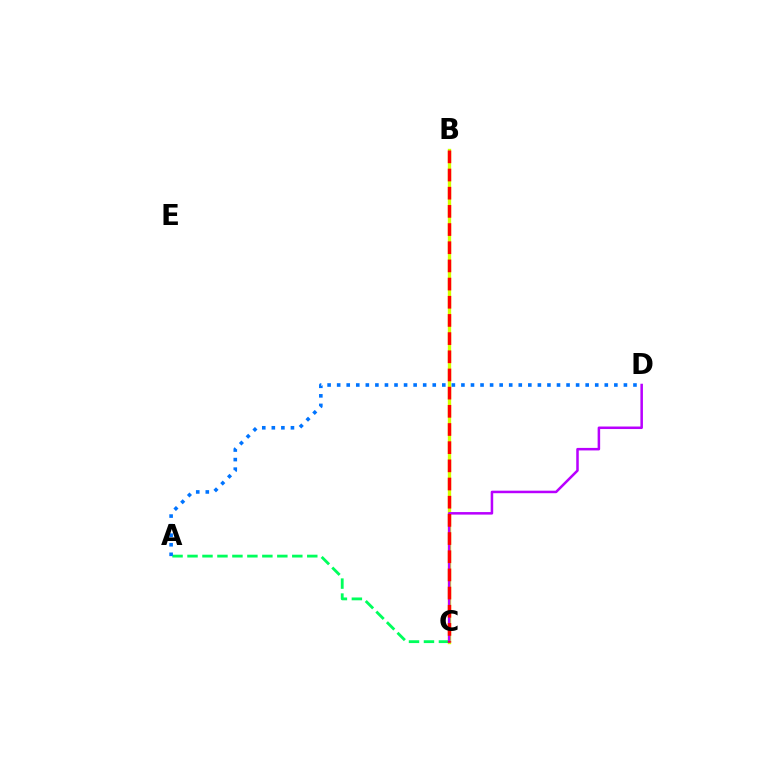{('B', 'C'): [{'color': '#d1ff00', 'line_style': 'solid', 'thickness': 2.41}, {'color': '#ff0000', 'line_style': 'dashed', 'thickness': 2.47}], ('A', 'C'): [{'color': '#00ff5c', 'line_style': 'dashed', 'thickness': 2.03}], ('C', 'D'): [{'color': '#b900ff', 'line_style': 'solid', 'thickness': 1.82}], ('A', 'D'): [{'color': '#0074ff', 'line_style': 'dotted', 'thickness': 2.6}]}